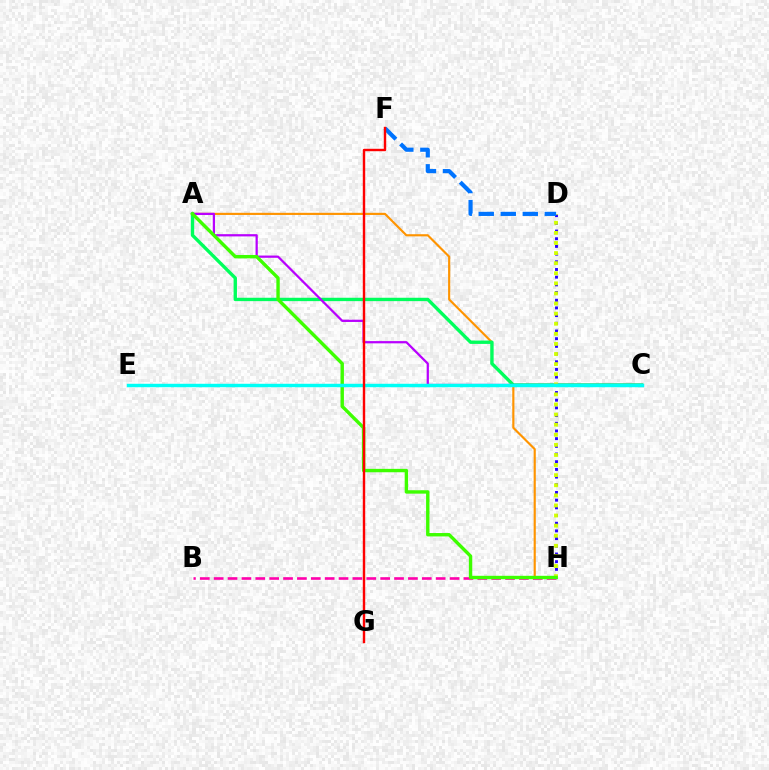{('D', 'H'): [{'color': '#2500ff', 'line_style': 'dotted', 'thickness': 2.09}, {'color': '#d1ff00', 'line_style': 'dotted', 'thickness': 2.74}], ('A', 'H'): [{'color': '#ff9400', 'line_style': 'solid', 'thickness': 1.55}, {'color': '#3dff00', 'line_style': 'solid', 'thickness': 2.44}], ('A', 'C'): [{'color': '#00ff5c', 'line_style': 'solid', 'thickness': 2.43}, {'color': '#b900ff', 'line_style': 'solid', 'thickness': 1.62}], ('B', 'H'): [{'color': '#ff00ac', 'line_style': 'dashed', 'thickness': 1.88}], ('D', 'F'): [{'color': '#0074ff', 'line_style': 'dashed', 'thickness': 2.99}], ('C', 'E'): [{'color': '#00fff6', 'line_style': 'solid', 'thickness': 2.48}], ('F', 'G'): [{'color': '#ff0000', 'line_style': 'solid', 'thickness': 1.74}]}